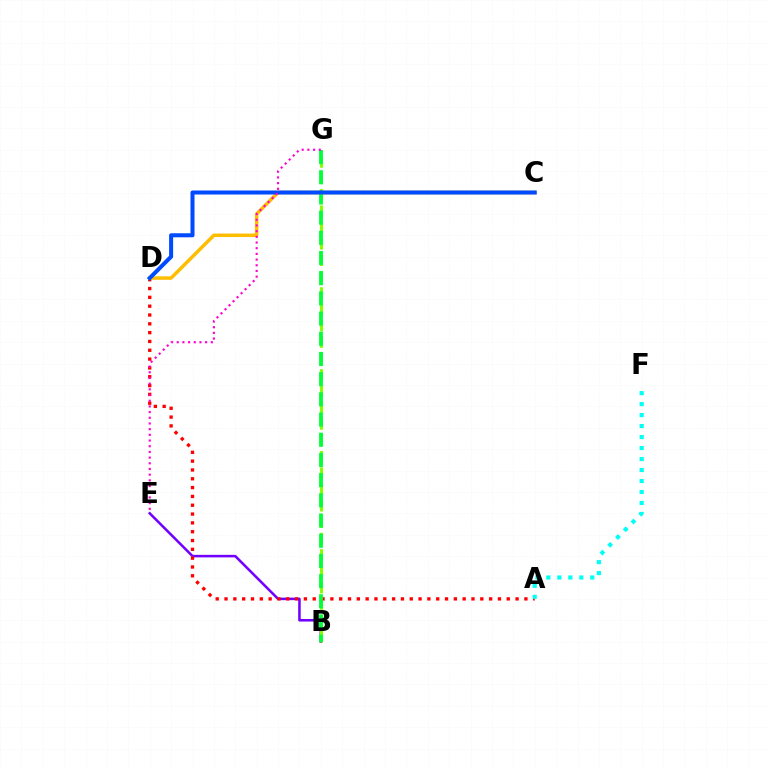{('B', 'E'): [{'color': '#7200ff', 'line_style': 'solid', 'thickness': 1.83}], ('B', 'G'): [{'color': '#84ff00', 'line_style': 'dashed', 'thickness': 2.22}, {'color': '#00ff39', 'line_style': 'dashed', 'thickness': 2.74}], ('A', 'D'): [{'color': '#ff0000', 'line_style': 'dotted', 'thickness': 2.4}], ('C', 'D'): [{'color': '#ffbd00', 'line_style': 'solid', 'thickness': 2.51}, {'color': '#004bff', 'line_style': 'solid', 'thickness': 2.9}], ('A', 'F'): [{'color': '#00fff6', 'line_style': 'dotted', 'thickness': 2.98}], ('E', 'G'): [{'color': '#ff00cf', 'line_style': 'dotted', 'thickness': 1.55}]}